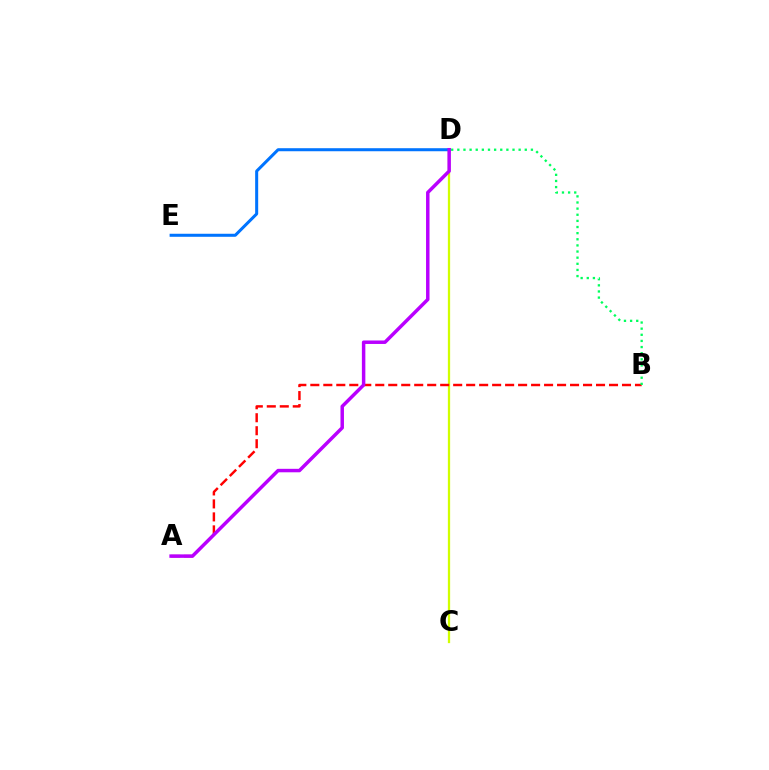{('C', 'D'): [{'color': '#d1ff00', 'line_style': 'solid', 'thickness': 1.64}], ('A', 'B'): [{'color': '#ff0000', 'line_style': 'dashed', 'thickness': 1.76}], ('B', 'D'): [{'color': '#00ff5c', 'line_style': 'dotted', 'thickness': 1.67}], ('D', 'E'): [{'color': '#0074ff', 'line_style': 'solid', 'thickness': 2.18}], ('A', 'D'): [{'color': '#b900ff', 'line_style': 'solid', 'thickness': 2.5}]}